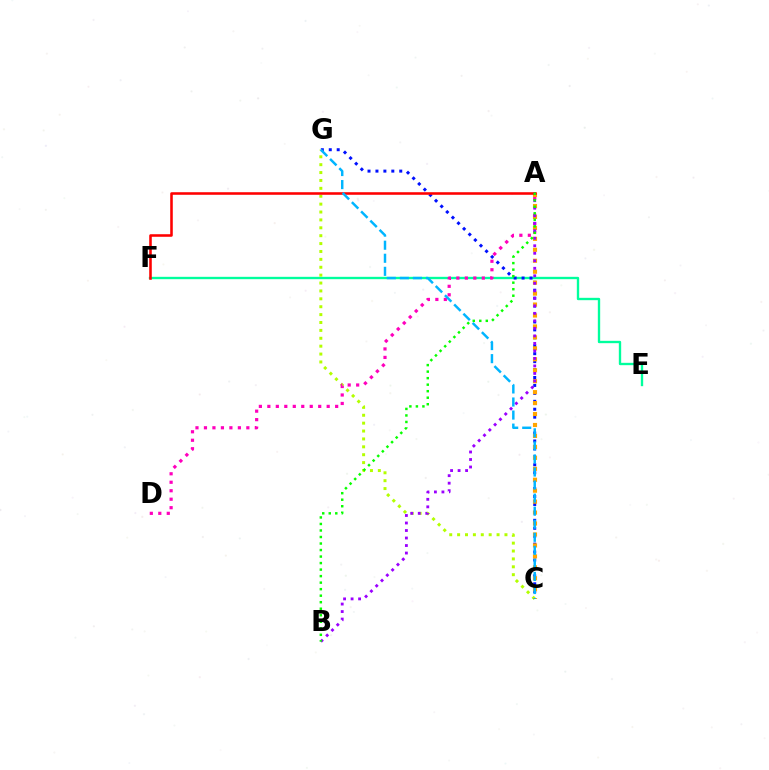{('E', 'F'): [{'color': '#00ff9d', 'line_style': 'solid', 'thickness': 1.7}], ('C', 'G'): [{'color': '#b3ff00', 'line_style': 'dotted', 'thickness': 2.14}, {'color': '#0010ff', 'line_style': 'dotted', 'thickness': 2.16}, {'color': '#00b5ff', 'line_style': 'dashed', 'thickness': 1.77}], ('A', 'D'): [{'color': '#ff00bd', 'line_style': 'dotted', 'thickness': 2.3}], ('A', 'C'): [{'color': '#ffa500', 'line_style': 'dotted', 'thickness': 2.97}], ('A', 'B'): [{'color': '#9b00ff', 'line_style': 'dotted', 'thickness': 2.04}, {'color': '#08ff00', 'line_style': 'dotted', 'thickness': 1.77}], ('A', 'F'): [{'color': '#ff0000', 'line_style': 'solid', 'thickness': 1.85}]}